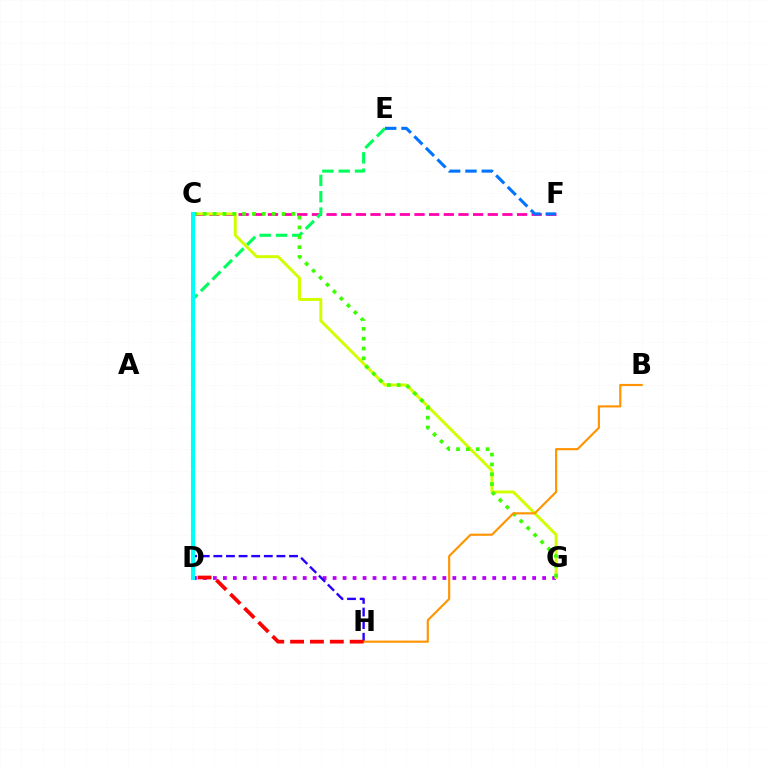{('C', 'F'): [{'color': '#ff00ac', 'line_style': 'dashed', 'thickness': 1.99}], ('D', 'E'): [{'color': '#00ff5c', 'line_style': 'dashed', 'thickness': 2.22}], ('D', 'G'): [{'color': '#b900ff', 'line_style': 'dotted', 'thickness': 2.71}], ('C', 'H'): [{'color': '#2500ff', 'line_style': 'dashed', 'thickness': 1.71}], ('C', 'G'): [{'color': '#d1ff00', 'line_style': 'solid', 'thickness': 2.12}, {'color': '#3dff00', 'line_style': 'dotted', 'thickness': 2.67}], ('B', 'H'): [{'color': '#ff9400', 'line_style': 'solid', 'thickness': 1.55}], ('D', 'H'): [{'color': '#ff0000', 'line_style': 'dashed', 'thickness': 2.7}], ('C', 'D'): [{'color': '#00fff6', 'line_style': 'solid', 'thickness': 2.89}], ('E', 'F'): [{'color': '#0074ff', 'line_style': 'dashed', 'thickness': 2.22}]}